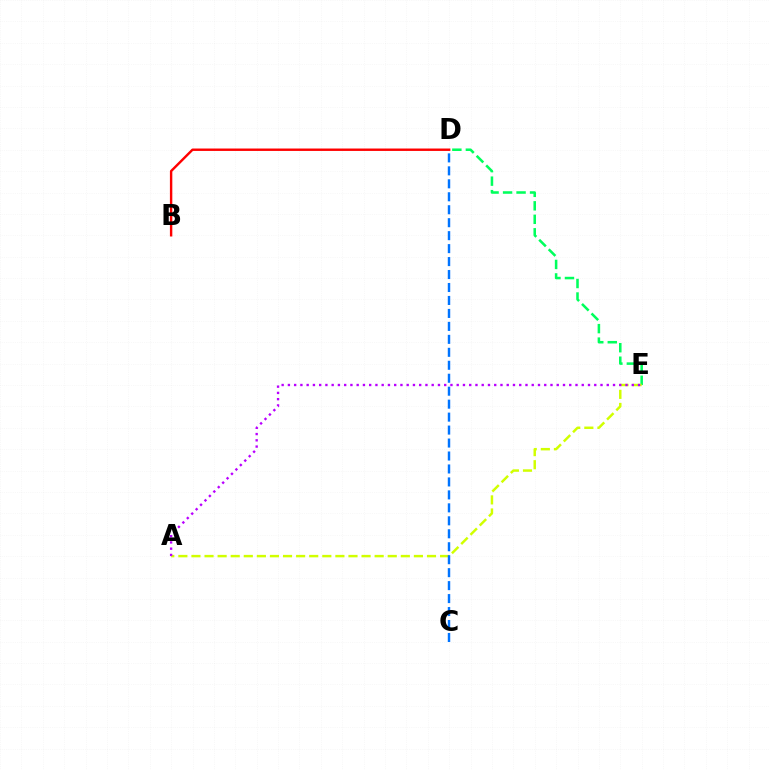{('D', 'E'): [{'color': '#00ff5c', 'line_style': 'dashed', 'thickness': 1.83}], ('B', 'D'): [{'color': '#ff0000', 'line_style': 'solid', 'thickness': 1.74}], ('A', 'E'): [{'color': '#d1ff00', 'line_style': 'dashed', 'thickness': 1.78}, {'color': '#b900ff', 'line_style': 'dotted', 'thickness': 1.7}], ('C', 'D'): [{'color': '#0074ff', 'line_style': 'dashed', 'thickness': 1.76}]}